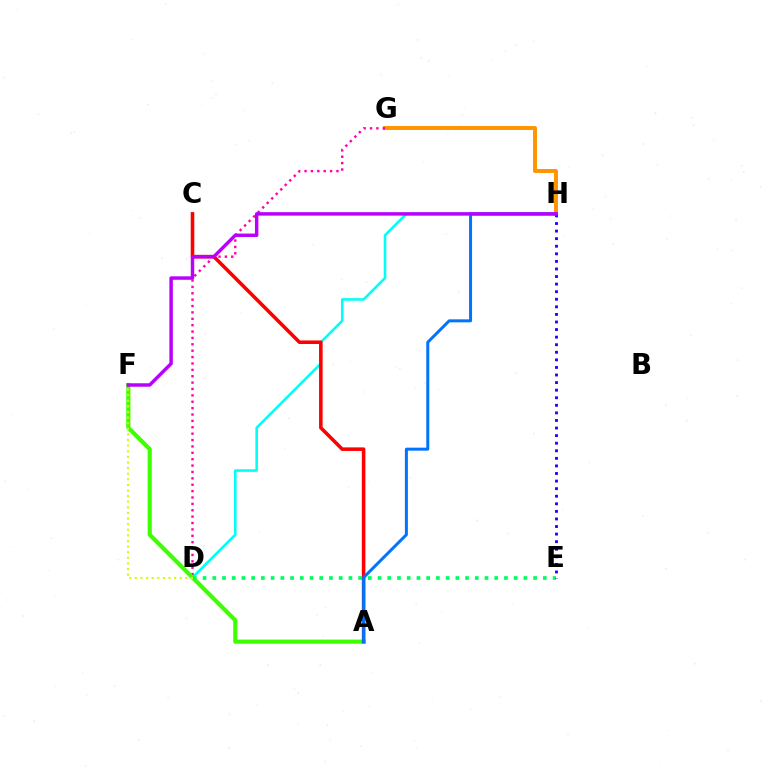{('D', 'H'): [{'color': '#00fff6', 'line_style': 'solid', 'thickness': 1.86}], ('G', 'H'): [{'color': '#ff9400', 'line_style': 'solid', 'thickness': 2.84}], ('D', 'G'): [{'color': '#ff00ac', 'line_style': 'dotted', 'thickness': 1.73}], ('A', 'F'): [{'color': '#3dff00', 'line_style': 'solid', 'thickness': 2.98}], ('A', 'C'): [{'color': '#ff0000', 'line_style': 'solid', 'thickness': 2.56}], ('D', 'E'): [{'color': '#00ff5c', 'line_style': 'dotted', 'thickness': 2.64}], ('D', 'F'): [{'color': '#d1ff00', 'line_style': 'dotted', 'thickness': 1.52}], ('E', 'H'): [{'color': '#2500ff', 'line_style': 'dotted', 'thickness': 2.06}], ('A', 'H'): [{'color': '#0074ff', 'line_style': 'solid', 'thickness': 2.16}], ('F', 'H'): [{'color': '#b900ff', 'line_style': 'solid', 'thickness': 2.49}]}